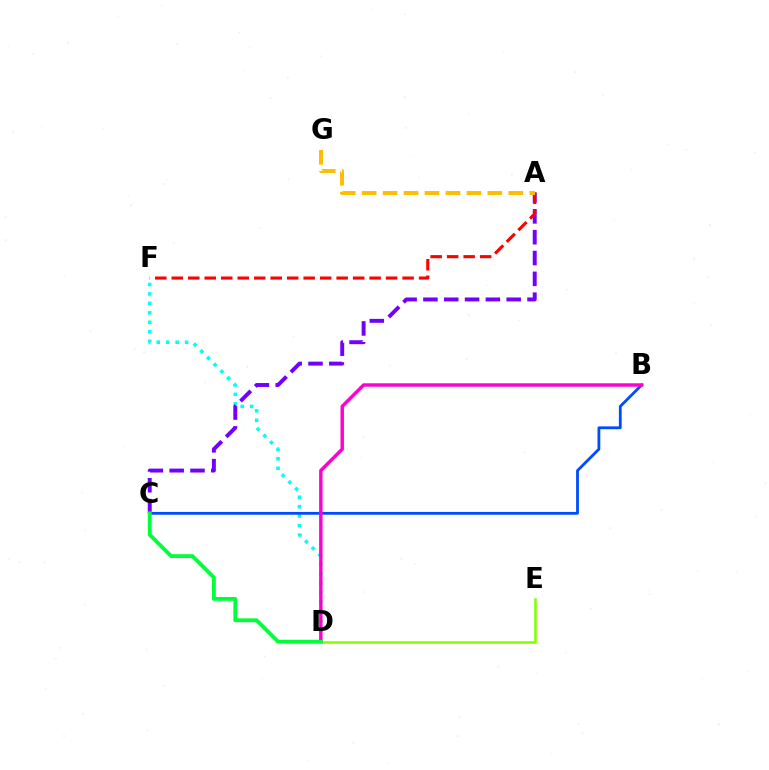{('D', 'F'): [{'color': '#00fff6', 'line_style': 'dotted', 'thickness': 2.57}], ('B', 'C'): [{'color': '#004bff', 'line_style': 'solid', 'thickness': 2.01}], ('B', 'D'): [{'color': '#ff00cf', 'line_style': 'solid', 'thickness': 2.47}], ('A', 'C'): [{'color': '#7200ff', 'line_style': 'dashed', 'thickness': 2.83}], ('D', 'E'): [{'color': '#84ff00', 'line_style': 'solid', 'thickness': 1.86}], ('A', 'F'): [{'color': '#ff0000', 'line_style': 'dashed', 'thickness': 2.24}], ('A', 'G'): [{'color': '#ffbd00', 'line_style': 'dashed', 'thickness': 2.85}], ('C', 'D'): [{'color': '#00ff39', 'line_style': 'solid', 'thickness': 2.76}]}